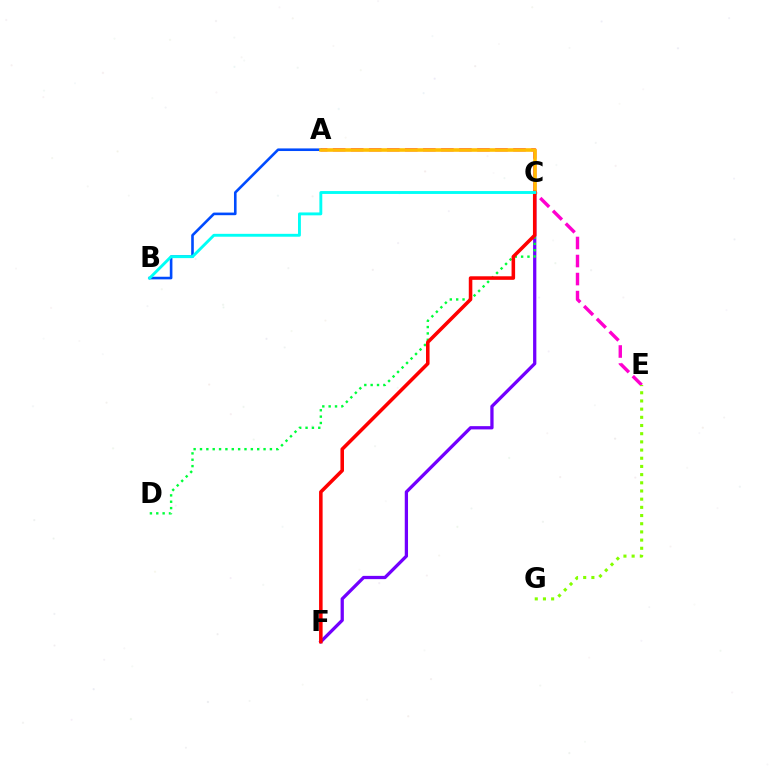{('C', 'F'): [{'color': '#7200ff', 'line_style': 'solid', 'thickness': 2.35}, {'color': '#ff0000', 'line_style': 'solid', 'thickness': 2.56}], ('C', 'D'): [{'color': '#00ff39', 'line_style': 'dotted', 'thickness': 1.73}], ('A', 'E'): [{'color': '#ff00cf', 'line_style': 'dashed', 'thickness': 2.45}], ('A', 'B'): [{'color': '#004bff', 'line_style': 'solid', 'thickness': 1.88}], ('E', 'G'): [{'color': '#84ff00', 'line_style': 'dotted', 'thickness': 2.22}], ('A', 'C'): [{'color': '#ffbd00', 'line_style': 'solid', 'thickness': 2.58}], ('B', 'C'): [{'color': '#00fff6', 'line_style': 'solid', 'thickness': 2.08}]}